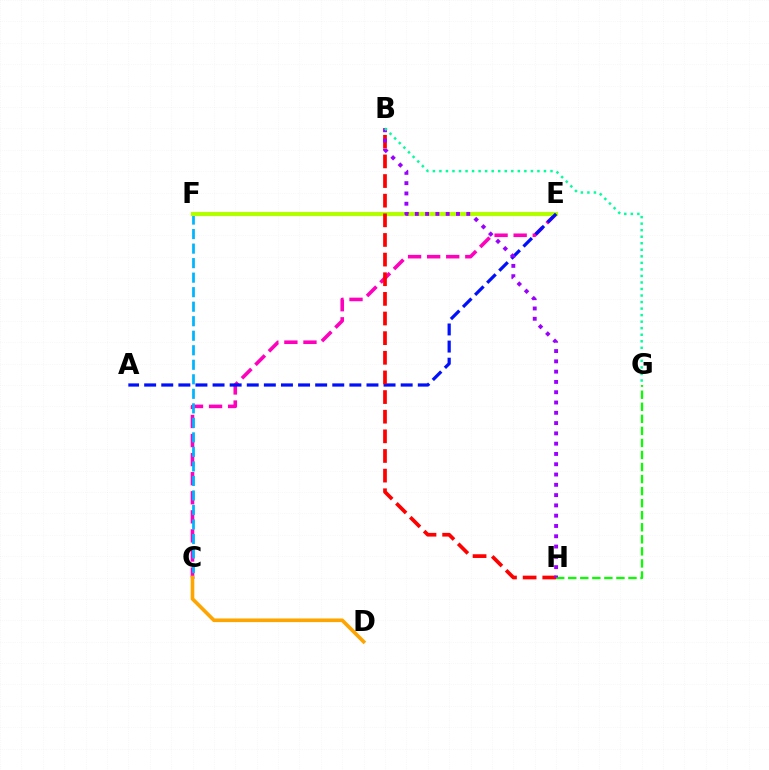{('C', 'E'): [{'color': '#ff00bd', 'line_style': 'dashed', 'thickness': 2.59}], ('C', 'F'): [{'color': '#00b5ff', 'line_style': 'dashed', 'thickness': 1.97}], ('E', 'F'): [{'color': '#b3ff00', 'line_style': 'solid', 'thickness': 2.99}], ('A', 'E'): [{'color': '#0010ff', 'line_style': 'dashed', 'thickness': 2.32}], ('C', 'D'): [{'color': '#ffa500', 'line_style': 'solid', 'thickness': 2.62}], ('G', 'H'): [{'color': '#08ff00', 'line_style': 'dashed', 'thickness': 1.64}], ('B', 'H'): [{'color': '#ff0000', 'line_style': 'dashed', 'thickness': 2.67}, {'color': '#9b00ff', 'line_style': 'dotted', 'thickness': 2.8}], ('B', 'G'): [{'color': '#00ff9d', 'line_style': 'dotted', 'thickness': 1.78}]}